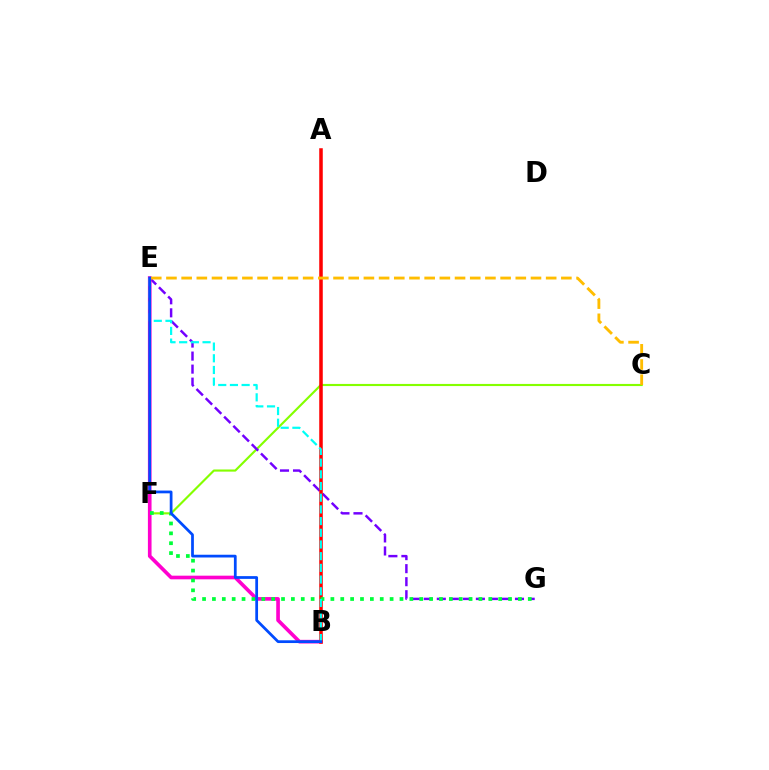{('C', 'F'): [{'color': '#84ff00', 'line_style': 'solid', 'thickness': 1.54}], ('E', 'G'): [{'color': '#7200ff', 'line_style': 'dashed', 'thickness': 1.77}], ('B', 'E'): [{'color': '#ff00cf', 'line_style': 'solid', 'thickness': 2.63}, {'color': '#00fff6', 'line_style': 'dashed', 'thickness': 1.59}, {'color': '#004bff', 'line_style': 'solid', 'thickness': 1.98}], ('A', 'B'): [{'color': '#ff0000', 'line_style': 'solid', 'thickness': 2.54}], ('F', 'G'): [{'color': '#00ff39', 'line_style': 'dotted', 'thickness': 2.68}], ('C', 'E'): [{'color': '#ffbd00', 'line_style': 'dashed', 'thickness': 2.06}]}